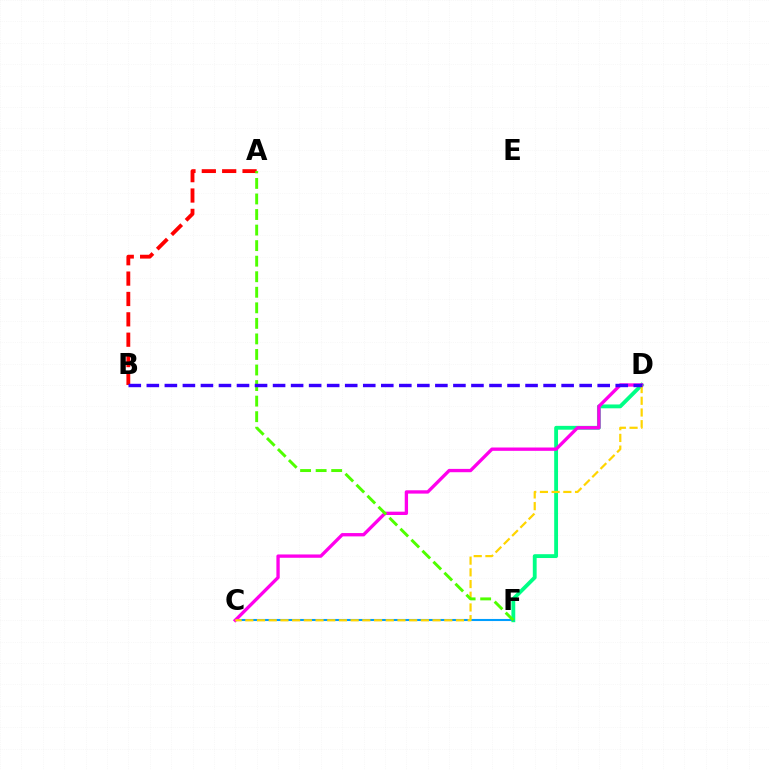{('D', 'F'): [{'color': '#00ff86', 'line_style': 'solid', 'thickness': 2.76}], ('C', 'F'): [{'color': '#009eff', 'line_style': 'solid', 'thickness': 1.5}], ('C', 'D'): [{'color': '#ff00ed', 'line_style': 'solid', 'thickness': 2.39}, {'color': '#ffd500', 'line_style': 'dashed', 'thickness': 1.59}], ('A', 'B'): [{'color': '#ff0000', 'line_style': 'dashed', 'thickness': 2.77}], ('A', 'F'): [{'color': '#4fff00', 'line_style': 'dashed', 'thickness': 2.11}], ('B', 'D'): [{'color': '#3700ff', 'line_style': 'dashed', 'thickness': 2.45}]}